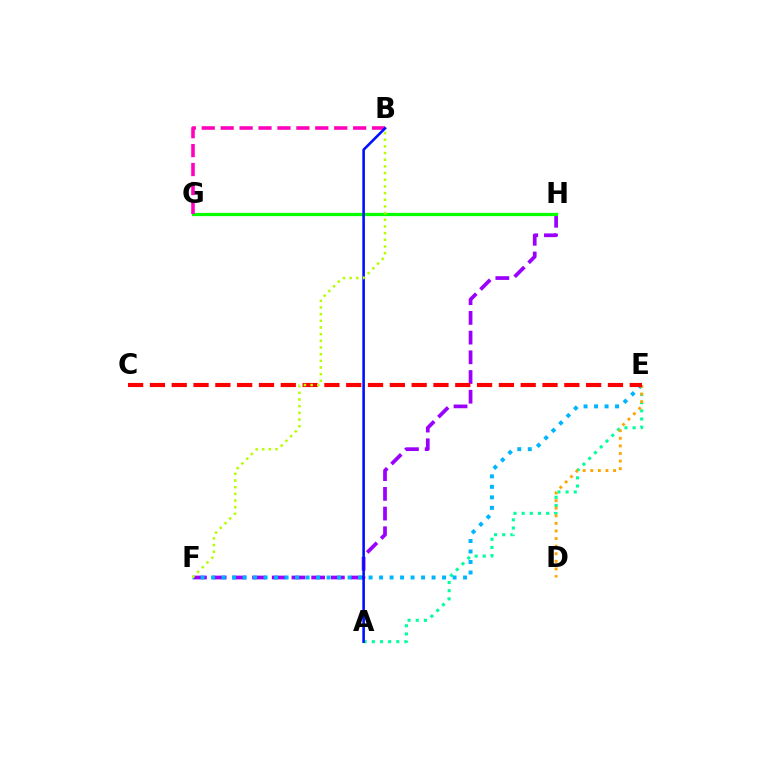{('F', 'H'): [{'color': '#9b00ff', 'line_style': 'dashed', 'thickness': 2.68}], ('A', 'E'): [{'color': '#00ff9d', 'line_style': 'dotted', 'thickness': 2.22}], ('E', 'F'): [{'color': '#00b5ff', 'line_style': 'dotted', 'thickness': 2.85}], ('G', 'H'): [{'color': '#08ff00', 'line_style': 'solid', 'thickness': 2.32}], ('B', 'G'): [{'color': '#ff00bd', 'line_style': 'dashed', 'thickness': 2.57}], ('D', 'E'): [{'color': '#ffa500', 'line_style': 'dotted', 'thickness': 2.06}], ('C', 'E'): [{'color': '#ff0000', 'line_style': 'dashed', 'thickness': 2.96}], ('A', 'B'): [{'color': '#0010ff', 'line_style': 'solid', 'thickness': 1.87}], ('B', 'F'): [{'color': '#b3ff00', 'line_style': 'dotted', 'thickness': 1.81}]}